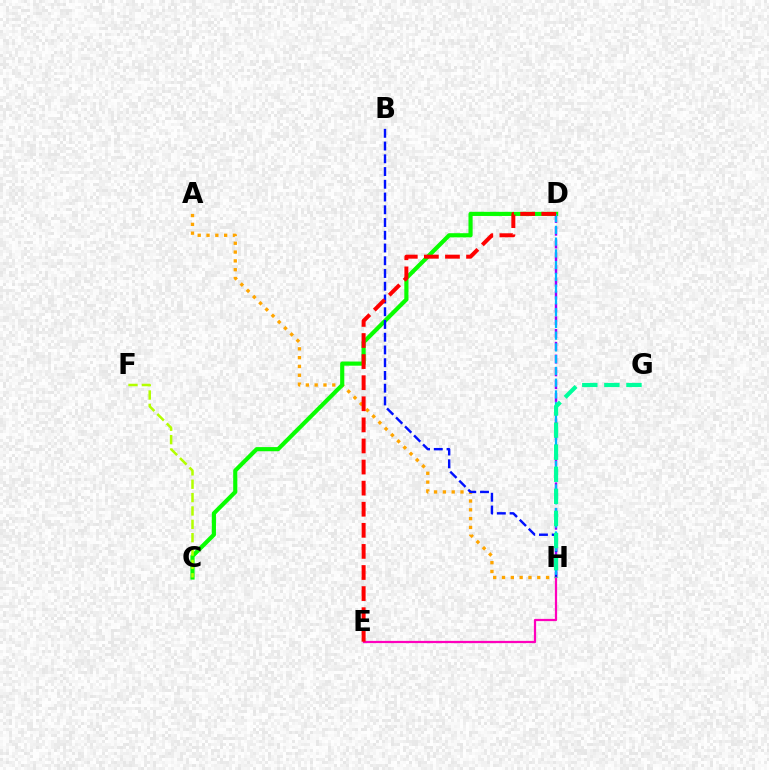{('A', 'H'): [{'color': '#ffa500', 'line_style': 'dotted', 'thickness': 2.39}], ('D', 'H'): [{'color': '#9b00ff', 'line_style': 'dashed', 'thickness': 1.74}, {'color': '#00b5ff', 'line_style': 'dashed', 'thickness': 1.6}], ('C', 'D'): [{'color': '#08ff00', 'line_style': 'solid', 'thickness': 2.99}], ('B', 'H'): [{'color': '#0010ff', 'line_style': 'dashed', 'thickness': 1.73}], ('E', 'H'): [{'color': '#ff00bd', 'line_style': 'solid', 'thickness': 1.61}], ('G', 'H'): [{'color': '#00ff9d', 'line_style': 'dashed', 'thickness': 3.0}], ('C', 'F'): [{'color': '#b3ff00', 'line_style': 'dashed', 'thickness': 1.82}], ('D', 'E'): [{'color': '#ff0000', 'line_style': 'dashed', 'thickness': 2.87}]}